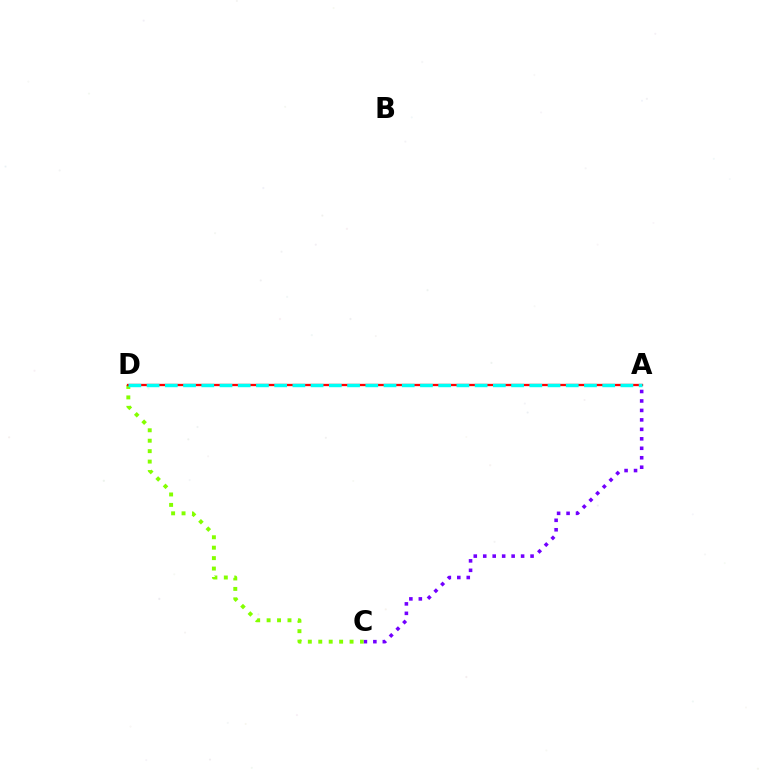{('A', 'C'): [{'color': '#7200ff', 'line_style': 'dotted', 'thickness': 2.57}], ('C', 'D'): [{'color': '#84ff00', 'line_style': 'dotted', 'thickness': 2.84}], ('A', 'D'): [{'color': '#ff0000', 'line_style': 'solid', 'thickness': 1.66}, {'color': '#00fff6', 'line_style': 'dashed', 'thickness': 2.48}]}